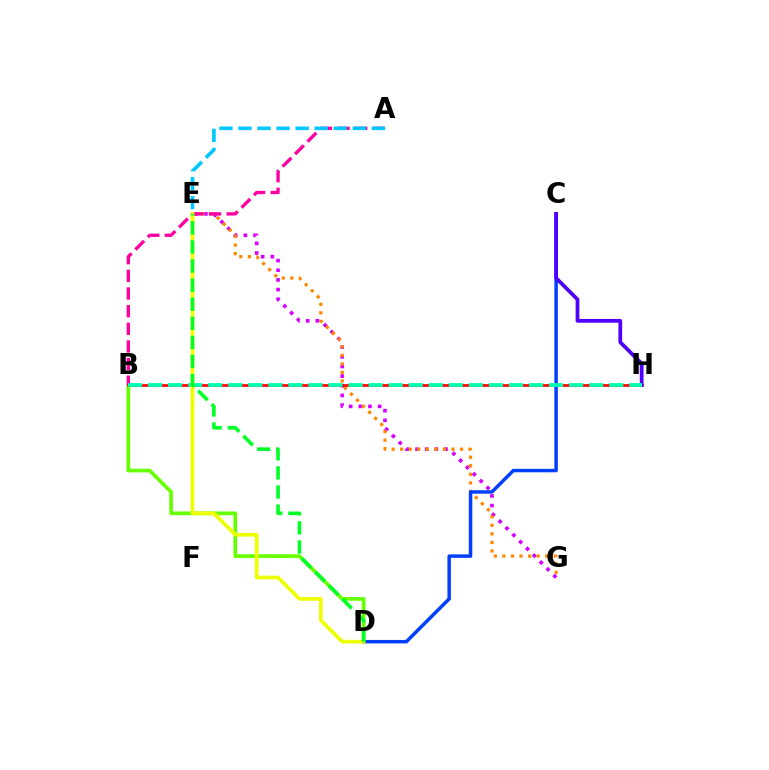{('E', 'G'): [{'color': '#d600ff', 'line_style': 'dotted', 'thickness': 2.63}, {'color': '#ff8800', 'line_style': 'dotted', 'thickness': 2.32}], ('B', 'D'): [{'color': '#66ff00', 'line_style': 'solid', 'thickness': 2.66}], ('B', 'H'): [{'color': '#ff0000', 'line_style': 'solid', 'thickness': 1.93}, {'color': '#00ffaf', 'line_style': 'dashed', 'thickness': 2.72}], ('C', 'D'): [{'color': '#003fff', 'line_style': 'solid', 'thickness': 2.5}], ('A', 'B'): [{'color': '#ff00a0', 'line_style': 'dashed', 'thickness': 2.4}], ('A', 'E'): [{'color': '#00c7ff', 'line_style': 'dashed', 'thickness': 2.59}], ('C', 'H'): [{'color': '#4f00ff', 'line_style': 'solid', 'thickness': 2.7}], ('D', 'E'): [{'color': '#eeff00', 'line_style': 'solid', 'thickness': 2.65}, {'color': '#00ff27', 'line_style': 'dashed', 'thickness': 2.59}]}